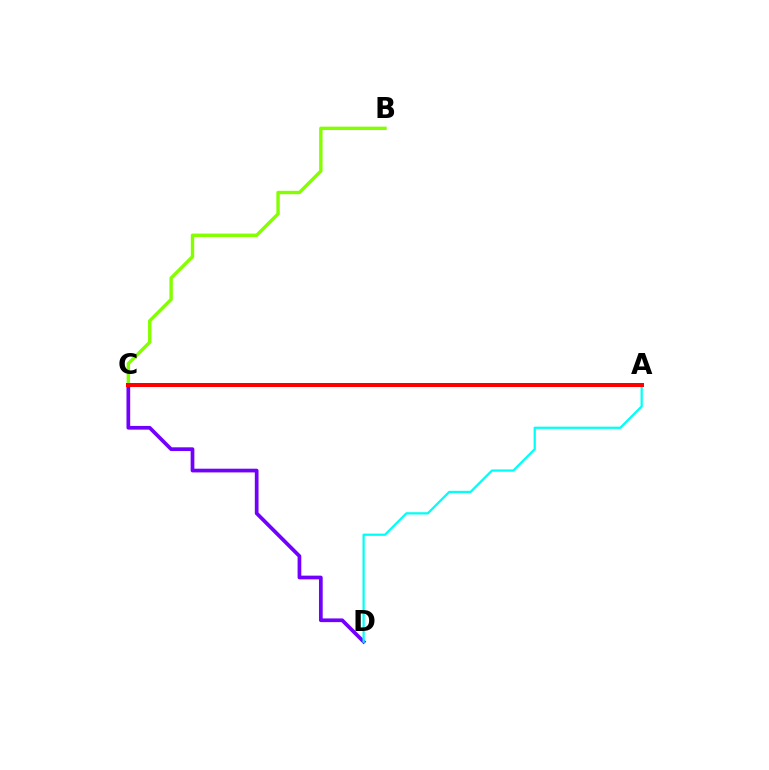{('B', 'C'): [{'color': '#84ff00', 'line_style': 'solid', 'thickness': 2.45}], ('C', 'D'): [{'color': '#7200ff', 'line_style': 'solid', 'thickness': 2.67}], ('A', 'D'): [{'color': '#00fff6', 'line_style': 'solid', 'thickness': 1.61}], ('A', 'C'): [{'color': '#ff0000', 'line_style': 'solid', 'thickness': 2.87}]}